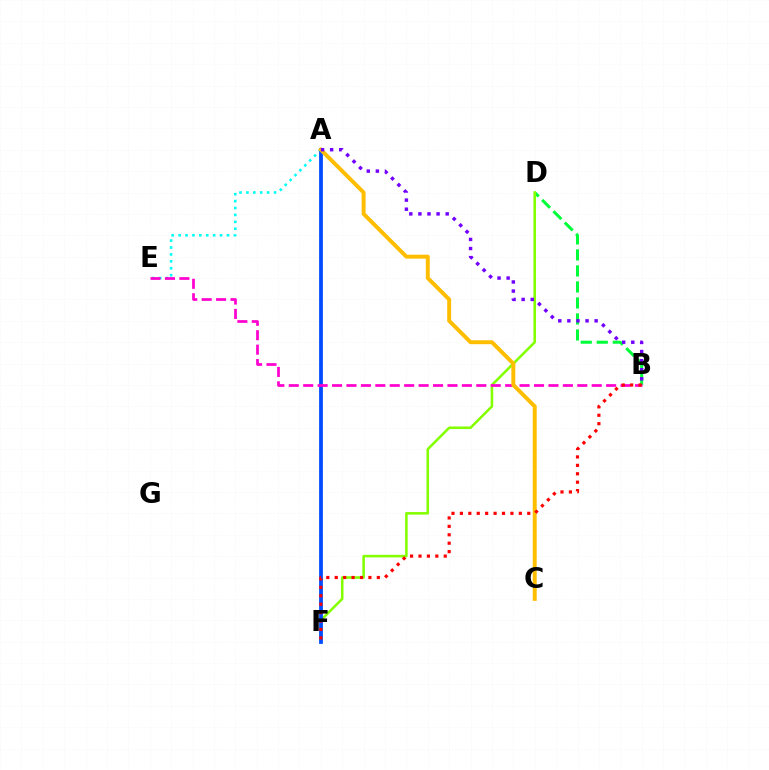{('A', 'E'): [{'color': '#00fff6', 'line_style': 'dotted', 'thickness': 1.88}], ('B', 'D'): [{'color': '#00ff39', 'line_style': 'dashed', 'thickness': 2.18}], ('D', 'F'): [{'color': '#84ff00', 'line_style': 'solid', 'thickness': 1.84}], ('A', 'F'): [{'color': '#004bff', 'line_style': 'solid', 'thickness': 2.72}], ('B', 'E'): [{'color': '#ff00cf', 'line_style': 'dashed', 'thickness': 1.96}], ('A', 'C'): [{'color': '#ffbd00', 'line_style': 'solid', 'thickness': 2.84}], ('A', 'B'): [{'color': '#7200ff', 'line_style': 'dotted', 'thickness': 2.47}], ('B', 'F'): [{'color': '#ff0000', 'line_style': 'dotted', 'thickness': 2.29}]}